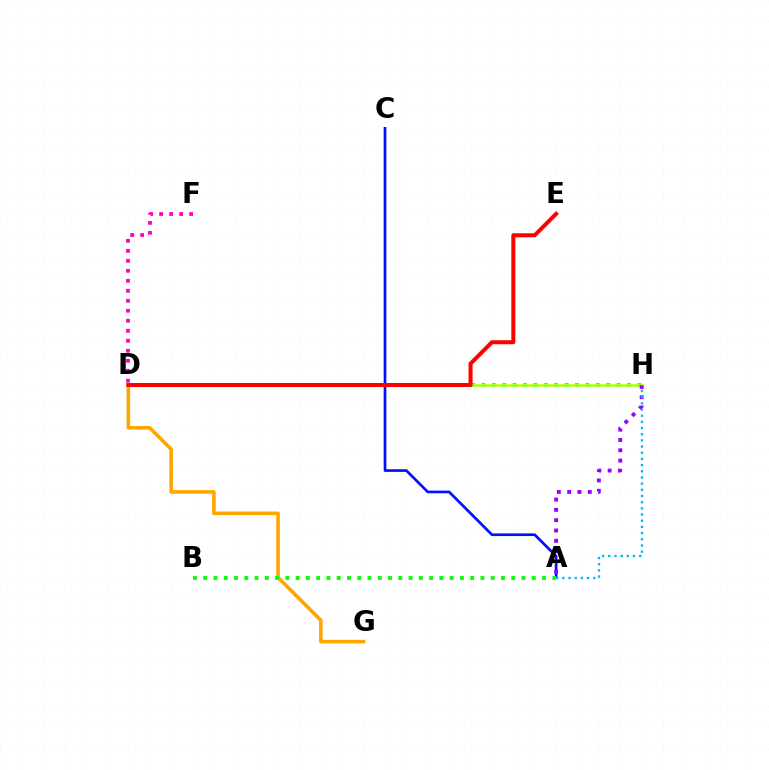{('D', 'H'): [{'color': '#00ff9d', 'line_style': 'dotted', 'thickness': 2.82}, {'color': '#b3ff00', 'line_style': 'solid', 'thickness': 1.83}], ('A', 'C'): [{'color': '#0010ff', 'line_style': 'solid', 'thickness': 1.93}], ('D', 'F'): [{'color': '#ff00bd', 'line_style': 'dotted', 'thickness': 2.71}], ('D', 'G'): [{'color': '#ffa500', 'line_style': 'solid', 'thickness': 2.59}], ('A', 'H'): [{'color': '#9b00ff', 'line_style': 'dotted', 'thickness': 2.8}, {'color': '#00b5ff', 'line_style': 'dotted', 'thickness': 1.68}], ('D', 'E'): [{'color': '#ff0000', 'line_style': 'solid', 'thickness': 2.9}], ('A', 'B'): [{'color': '#08ff00', 'line_style': 'dotted', 'thickness': 2.79}]}